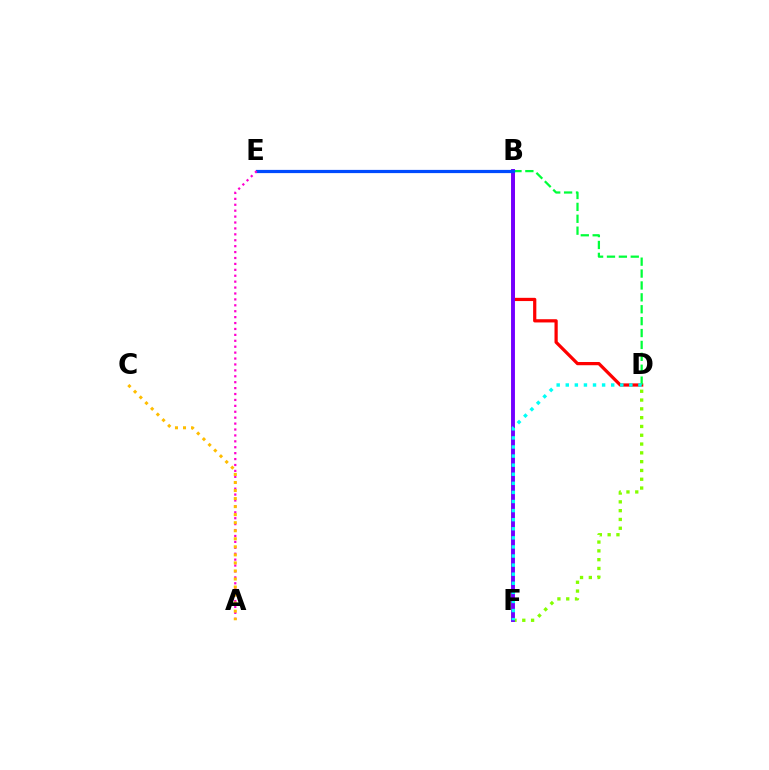{('B', 'D'): [{'color': '#ff0000', 'line_style': 'solid', 'thickness': 2.32}, {'color': '#00ff39', 'line_style': 'dashed', 'thickness': 1.62}], ('D', 'F'): [{'color': '#84ff00', 'line_style': 'dotted', 'thickness': 2.39}, {'color': '#00fff6', 'line_style': 'dotted', 'thickness': 2.47}], ('B', 'F'): [{'color': '#7200ff', 'line_style': 'solid', 'thickness': 2.8}], ('B', 'E'): [{'color': '#004bff', 'line_style': 'solid', 'thickness': 2.31}], ('A', 'E'): [{'color': '#ff00cf', 'line_style': 'dotted', 'thickness': 1.61}], ('A', 'C'): [{'color': '#ffbd00', 'line_style': 'dotted', 'thickness': 2.19}]}